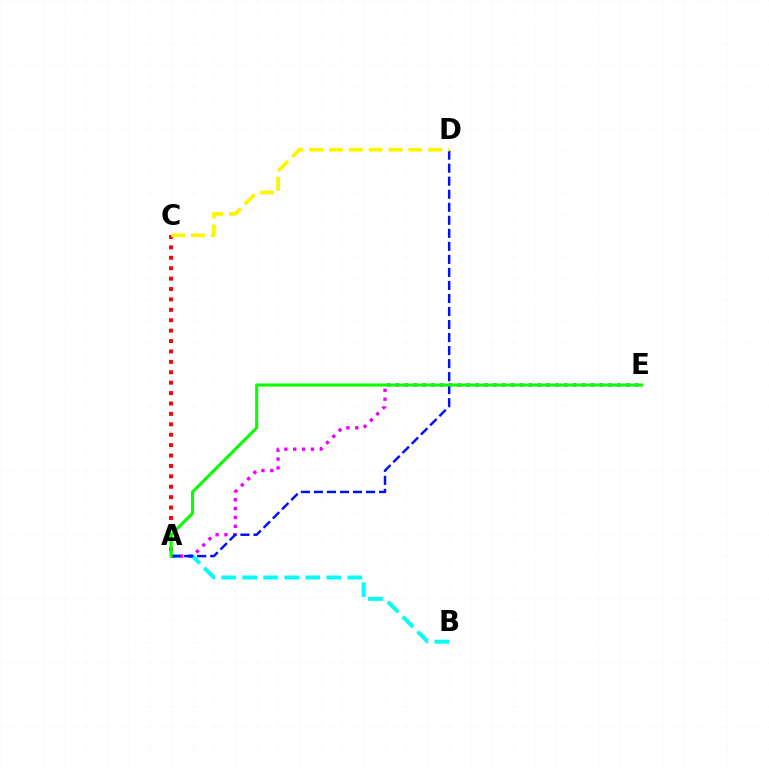{('A', 'B'): [{'color': '#00fff6', 'line_style': 'dashed', 'thickness': 2.86}], ('A', 'E'): [{'color': '#ee00ff', 'line_style': 'dotted', 'thickness': 2.41}, {'color': '#08ff00', 'line_style': 'solid', 'thickness': 2.22}], ('A', 'C'): [{'color': '#ff0000', 'line_style': 'dotted', 'thickness': 2.83}], ('A', 'D'): [{'color': '#0010ff', 'line_style': 'dashed', 'thickness': 1.77}], ('C', 'D'): [{'color': '#fcf500', 'line_style': 'dashed', 'thickness': 2.7}]}